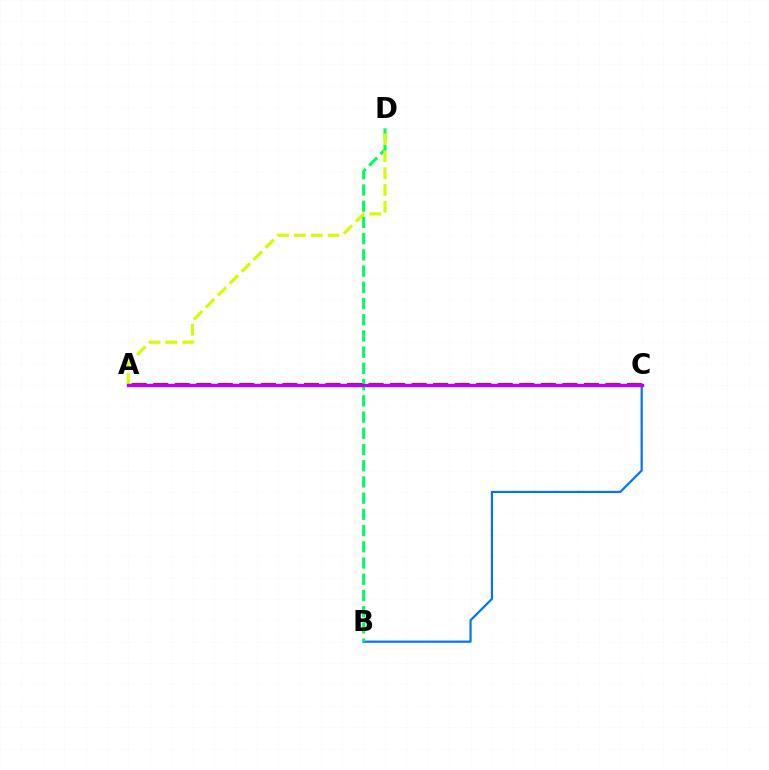{('B', 'C'): [{'color': '#0074ff', 'line_style': 'solid', 'thickness': 1.58}], ('B', 'D'): [{'color': '#00ff5c', 'line_style': 'dashed', 'thickness': 2.2}], ('A', 'C'): [{'color': '#ff0000', 'line_style': 'dashed', 'thickness': 2.93}, {'color': '#b900ff', 'line_style': 'solid', 'thickness': 2.39}], ('A', 'D'): [{'color': '#d1ff00', 'line_style': 'dashed', 'thickness': 2.29}]}